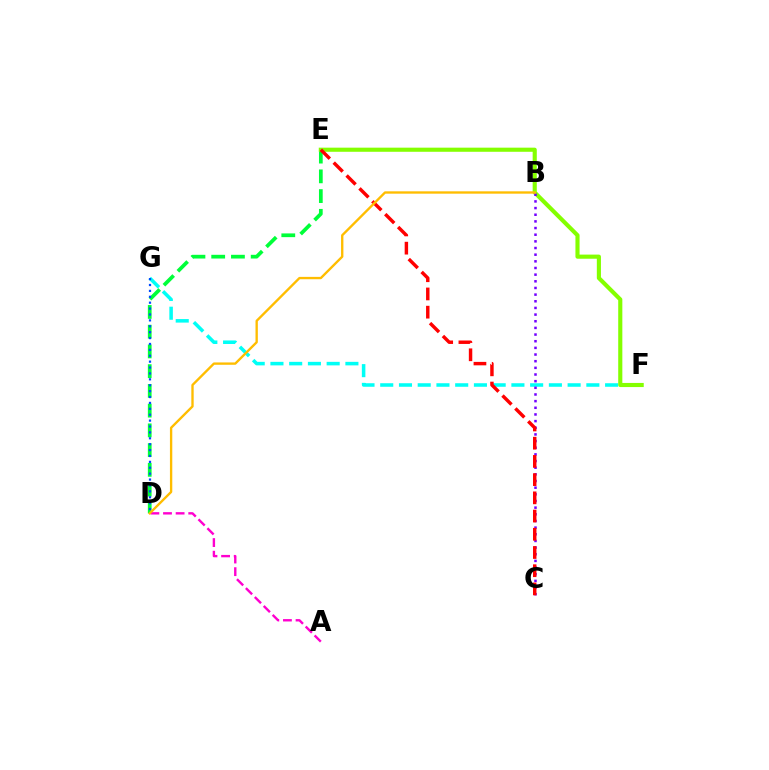{('F', 'G'): [{'color': '#00fff6', 'line_style': 'dashed', 'thickness': 2.55}], ('D', 'E'): [{'color': '#00ff39', 'line_style': 'dashed', 'thickness': 2.68}], ('D', 'G'): [{'color': '#004bff', 'line_style': 'dotted', 'thickness': 1.6}], ('A', 'D'): [{'color': '#ff00cf', 'line_style': 'dashed', 'thickness': 1.71}], ('E', 'F'): [{'color': '#84ff00', 'line_style': 'solid', 'thickness': 2.97}], ('B', 'C'): [{'color': '#7200ff', 'line_style': 'dotted', 'thickness': 1.81}], ('C', 'E'): [{'color': '#ff0000', 'line_style': 'dashed', 'thickness': 2.47}], ('B', 'D'): [{'color': '#ffbd00', 'line_style': 'solid', 'thickness': 1.69}]}